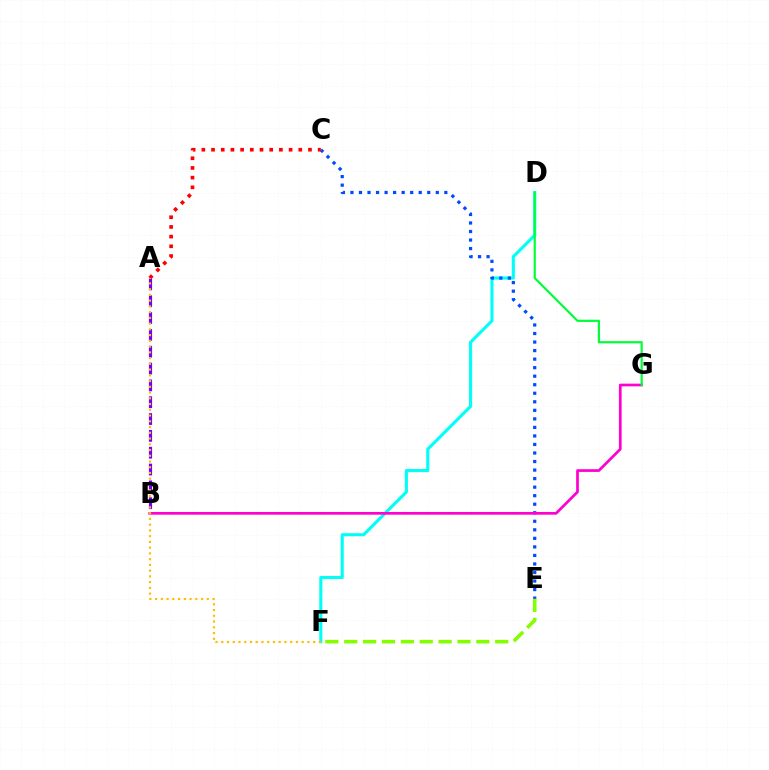{('D', 'F'): [{'color': '#00fff6', 'line_style': 'solid', 'thickness': 2.23}], ('C', 'E'): [{'color': '#004bff', 'line_style': 'dotted', 'thickness': 2.32}], ('B', 'G'): [{'color': '#ff00cf', 'line_style': 'solid', 'thickness': 1.95}], ('A', 'B'): [{'color': '#7200ff', 'line_style': 'dashed', 'thickness': 2.29}], ('A', 'C'): [{'color': '#ff0000', 'line_style': 'dotted', 'thickness': 2.63}], ('D', 'G'): [{'color': '#00ff39', 'line_style': 'solid', 'thickness': 1.58}], ('A', 'F'): [{'color': '#ffbd00', 'line_style': 'dotted', 'thickness': 1.56}], ('E', 'F'): [{'color': '#84ff00', 'line_style': 'dashed', 'thickness': 2.56}]}